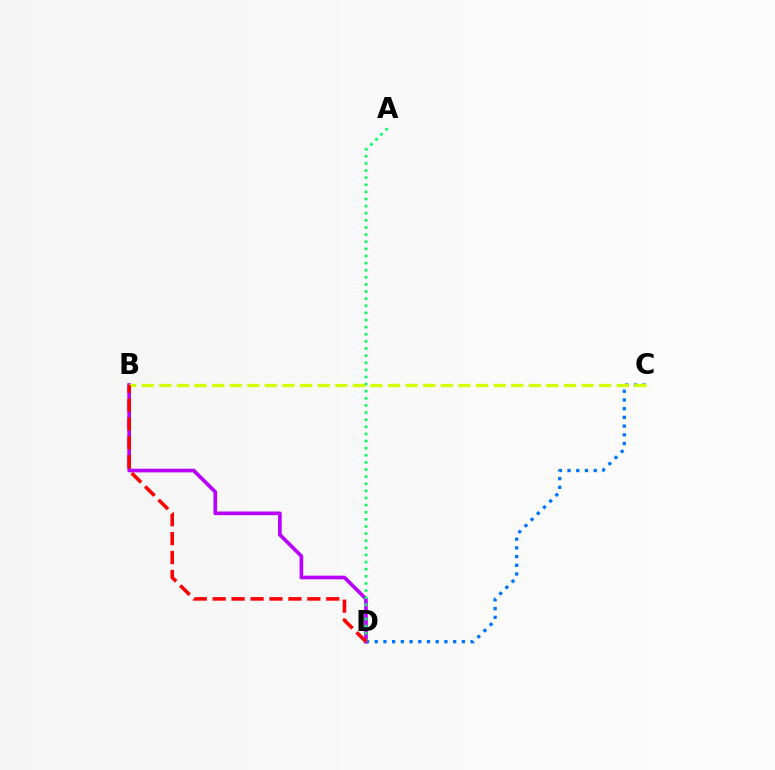{('C', 'D'): [{'color': '#0074ff', 'line_style': 'dotted', 'thickness': 2.37}], ('B', 'D'): [{'color': '#b900ff', 'line_style': 'solid', 'thickness': 2.63}, {'color': '#ff0000', 'line_style': 'dashed', 'thickness': 2.57}], ('A', 'D'): [{'color': '#00ff5c', 'line_style': 'dotted', 'thickness': 1.93}], ('B', 'C'): [{'color': '#d1ff00', 'line_style': 'dashed', 'thickness': 2.39}]}